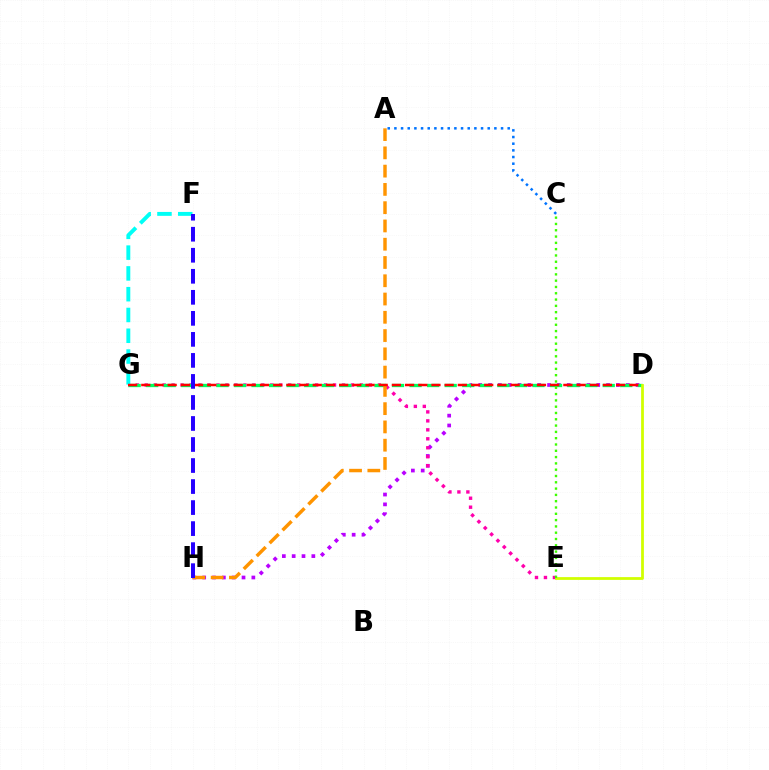{('A', 'C'): [{'color': '#0074ff', 'line_style': 'dotted', 'thickness': 1.81}], ('D', 'H'): [{'color': '#b900ff', 'line_style': 'dotted', 'thickness': 2.67}], ('E', 'G'): [{'color': '#ff00ac', 'line_style': 'dotted', 'thickness': 2.44}], ('D', 'G'): [{'color': '#00ff5c', 'line_style': 'dashed', 'thickness': 2.39}, {'color': '#ff0000', 'line_style': 'dashed', 'thickness': 1.79}], ('F', 'G'): [{'color': '#00fff6', 'line_style': 'dashed', 'thickness': 2.82}], ('A', 'H'): [{'color': '#ff9400', 'line_style': 'dashed', 'thickness': 2.48}], ('D', 'E'): [{'color': '#d1ff00', 'line_style': 'solid', 'thickness': 2.0}], ('F', 'H'): [{'color': '#2500ff', 'line_style': 'dashed', 'thickness': 2.86}], ('C', 'E'): [{'color': '#3dff00', 'line_style': 'dotted', 'thickness': 1.71}]}